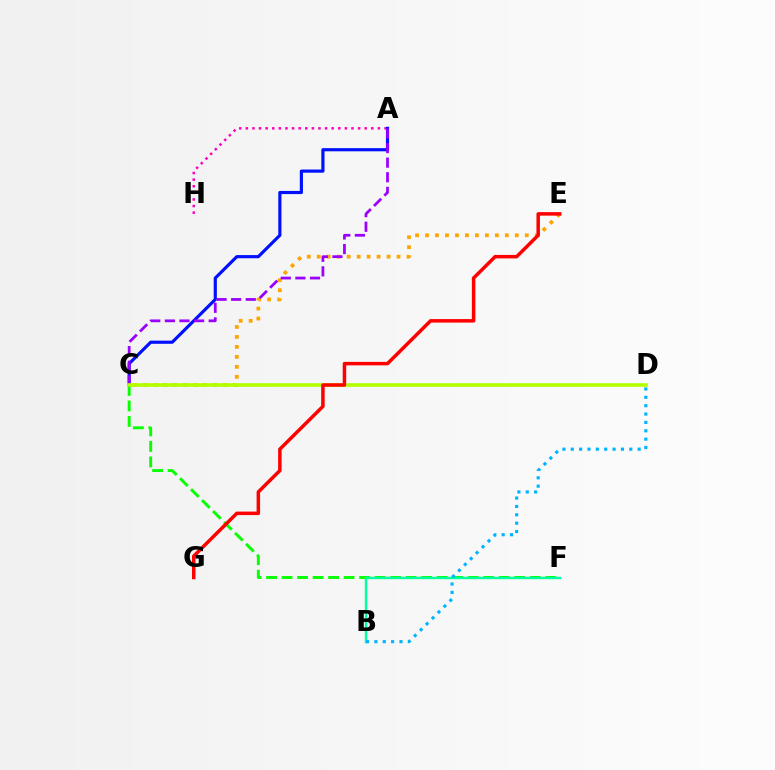{('C', 'F'): [{'color': '#08ff00', 'line_style': 'dashed', 'thickness': 2.11}], ('A', 'H'): [{'color': '#ff00bd', 'line_style': 'dotted', 'thickness': 1.79}], ('C', 'E'): [{'color': '#ffa500', 'line_style': 'dotted', 'thickness': 2.71}], ('A', 'C'): [{'color': '#0010ff', 'line_style': 'solid', 'thickness': 2.28}, {'color': '#9b00ff', 'line_style': 'dashed', 'thickness': 1.98}], ('C', 'D'): [{'color': '#b3ff00', 'line_style': 'solid', 'thickness': 2.61}], ('B', 'F'): [{'color': '#00ff9d', 'line_style': 'solid', 'thickness': 1.73}], ('E', 'G'): [{'color': '#ff0000', 'line_style': 'solid', 'thickness': 2.51}], ('B', 'D'): [{'color': '#00b5ff', 'line_style': 'dotted', 'thickness': 2.27}]}